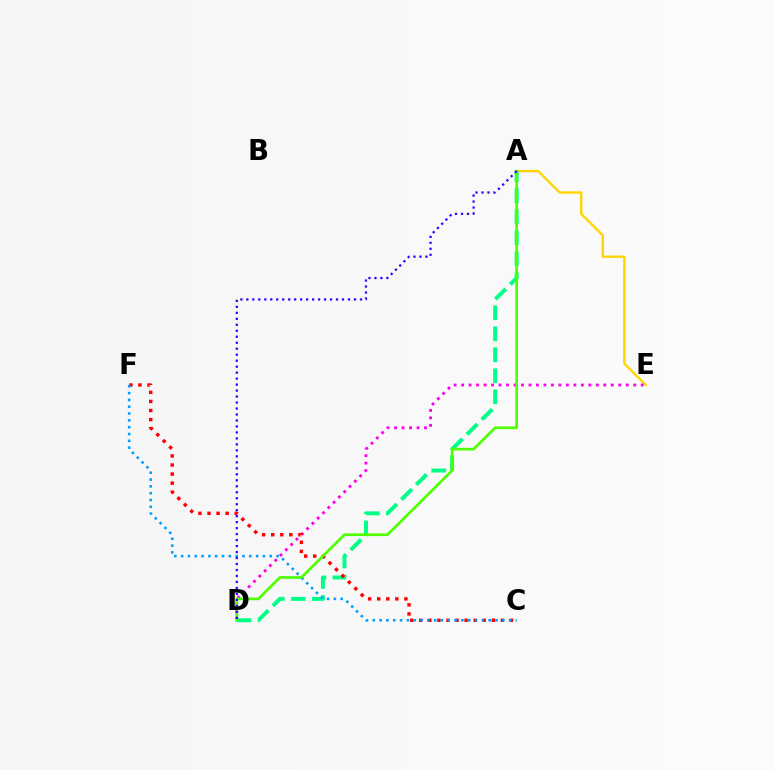{('A', 'E'): [{'color': '#ffd500', 'line_style': 'solid', 'thickness': 1.69}], ('D', 'E'): [{'color': '#ff00ed', 'line_style': 'dotted', 'thickness': 2.03}], ('A', 'D'): [{'color': '#00ff86', 'line_style': 'dashed', 'thickness': 2.85}, {'color': '#4fff00', 'line_style': 'solid', 'thickness': 1.94}, {'color': '#3700ff', 'line_style': 'dotted', 'thickness': 1.62}], ('C', 'F'): [{'color': '#ff0000', 'line_style': 'dotted', 'thickness': 2.46}, {'color': '#009eff', 'line_style': 'dotted', 'thickness': 1.85}]}